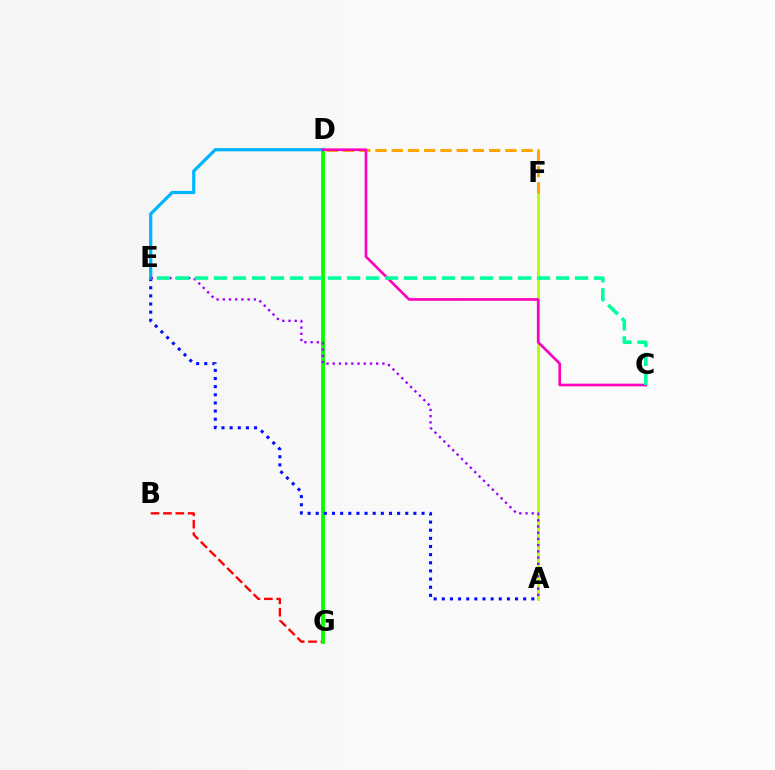{('B', 'G'): [{'color': '#ff0000', 'line_style': 'dashed', 'thickness': 1.68}], ('A', 'F'): [{'color': '#b3ff00', 'line_style': 'solid', 'thickness': 2.05}], ('D', 'G'): [{'color': '#08ff00', 'line_style': 'solid', 'thickness': 2.77}], ('A', 'E'): [{'color': '#0010ff', 'line_style': 'dotted', 'thickness': 2.21}, {'color': '#9b00ff', 'line_style': 'dotted', 'thickness': 1.69}], ('D', 'F'): [{'color': '#ffa500', 'line_style': 'dashed', 'thickness': 2.21}], ('D', 'E'): [{'color': '#00b5ff', 'line_style': 'solid', 'thickness': 2.31}], ('C', 'D'): [{'color': '#ff00bd', 'line_style': 'solid', 'thickness': 1.91}], ('C', 'E'): [{'color': '#00ff9d', 'line_style': 'dashed', 'thickness': 2.58}]}